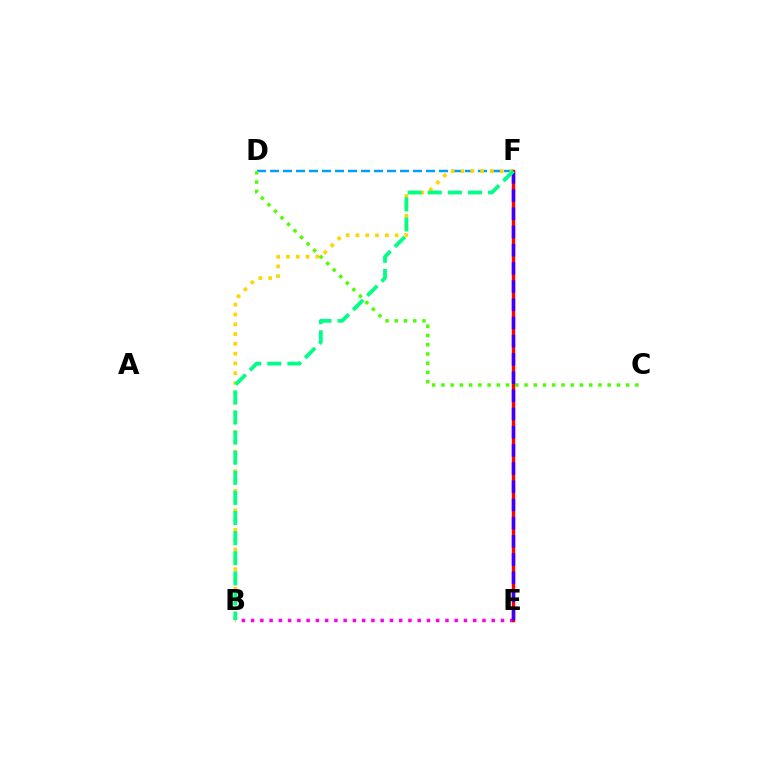{('D', 'F'): [{'color': '#009eff', 'line_style': 'dashed', 'thickness': 1.77}], ('B', 'F'): [{'color': '#ffd500', 'line_style': 'dotted', 'thickness': 2.66}, {'color': '#00ff86', 'line_style': 'dashed', 'thickness': 2.73}], ('B', 'E'): [{'color': '#ff00ed', 'line_style': 'dotted', 'thickness': 2.51}], ('E', 'F'): [{'color': '#ff0000', 'line_style': 'solid', 'thickness': 2.46}, {'color': '#3700ff', 'line_style': 'dashed', 'thickness': 2.47}], ('C', 'D'): [{'color': '#4fff00', 'line_style': 'dotted', 'thickness': 2.51}]}